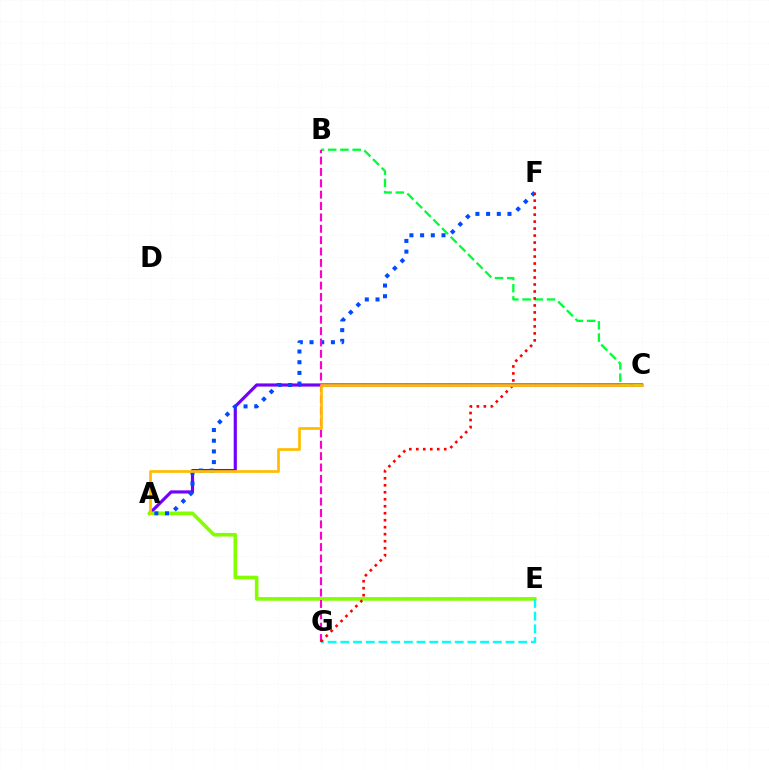{('A', 'C'): [{'color': '#7200ff', 'line_style': 'solid', 'thickness': 2.27}, {'color': '#ffbd00', 'line_style': 'solid', 'thickness': 1.96}], ('A', 'E'): [{'color': '#84ff00', 'line_style': 'solid', 'thickness': 2.61}], ('B', 'C'): [{'color': '#00ff39', 'line_style': 'dashed', 'thickness': 1.66}], ('E', 'G'): [{'color': '#00fff6', 'line_style': 'dashed', 'thickness': 1.73}], ('A', 'F'): [{'color': '#004bff', 'line_style': 'dotted', 'thickness': 2.91}], ('B', 'G'): [{'color': '#ff00cf', 'line_style': 'dashed', 'thickness': 1.54}], ('F', 'G'): [{'color': '#ff0000', 'line_style': 'dotted', 'thickness': 1.9}]}